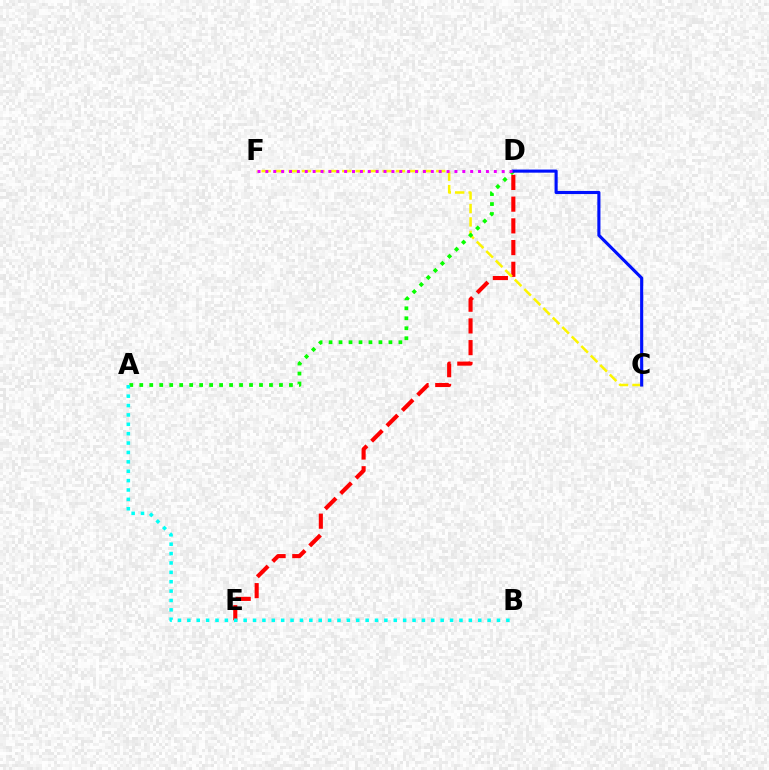{('D', 'E'): [{'color': '#ff0000', 'line_style': 'dashed', 'thickness': 2.95}], ('C', 'F'): [{'color': '#fcf500', 'line_style': 'dashed', 'thickness': 1.82}], ('A', 'D'): [{'color': '#08ff00', 'line_style': 'dotted', 'thickness': 2.71}], ('C', 'D'): [{'color': '#0010ff', 'line_style': 'solid', 'thickness': 2.24}], ('A', 'B'): [{'color': '#00fff6', 'line_style': 'dotted', 'thickness': 2.55}], ('D', 'F'): [{'color': '#ee00ff', 'line_style': 'dotted', 'thickness': 2.14}]}